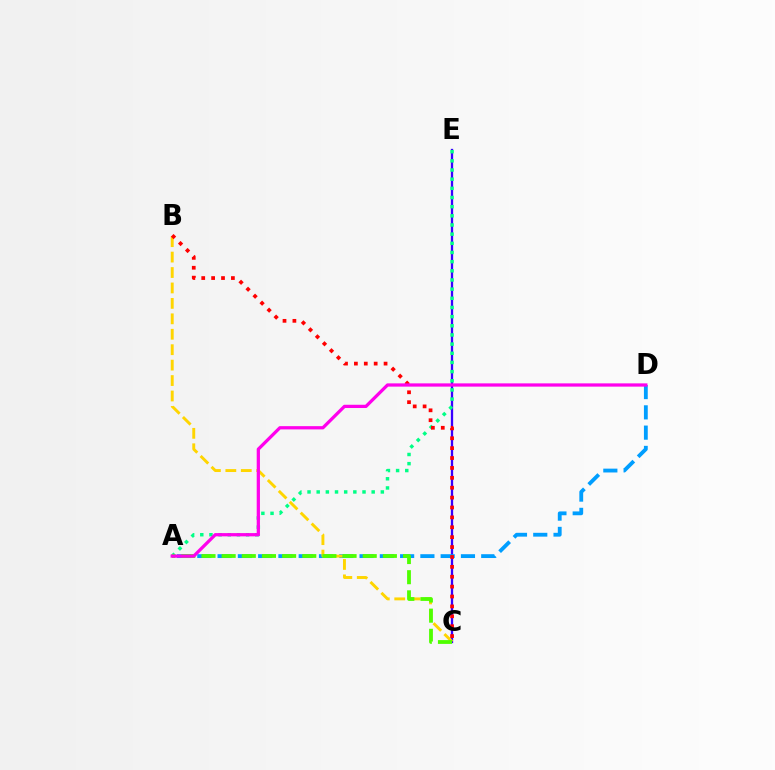{('C', 'E'): [{'color': '#3700ff', 'line_style': 'solid', 'thickness': 1.66}], ('A', 'D'): [{'color': '#009eff', 'line_style': 'dashed', 'thickness': 2.75}, {'color': '#ff00ed', 'line_style': 'solid', 'thickness': 2.34}], ('B', 'C'): [{'color': '#ffd500', 'line_style': 'dashed', 'thickness': 2.1}, {'color': '#ff0000', 'line_style': 'dotted', 'thickness': 2.69}], ('A', 'E'): [{'color': '#00ff86', 'line_style': 'dotted', 'thickness': 2.49}], ('A', 'C'): [{'color': '#4fff00', 'line_style': 'dashed', 'thickness': 2.74}]}